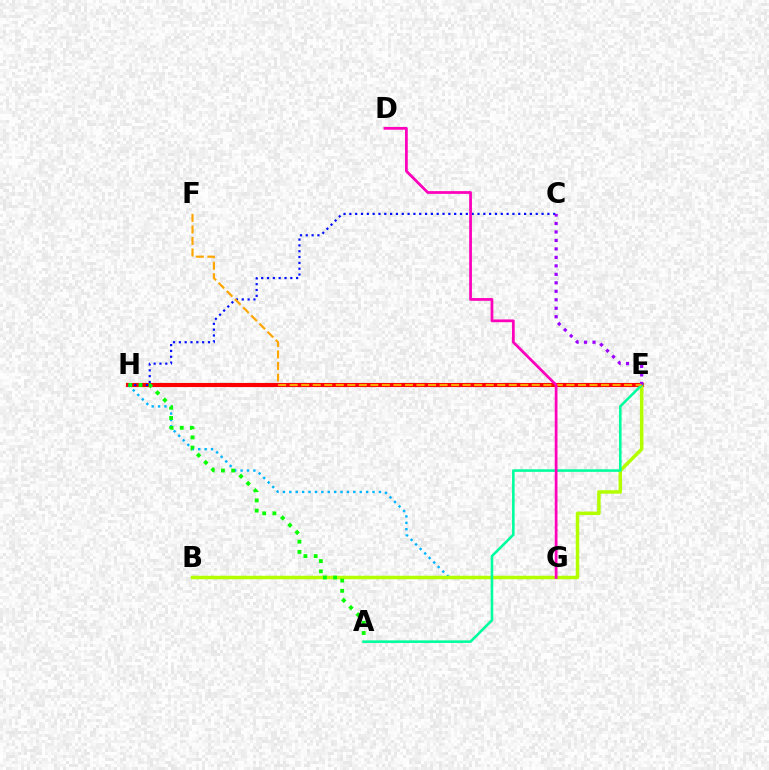{('E', 'H'): [{'color': '#ff0000', 'line_style': 'solid', 'thickness': 2.97}], ('G', 'H'): [{'color': '#00b5ff', 'line_style': 'dotted', 'thickness': 1.74}], ('C', 'H'): [{'color': '#0010ff', 'line_style': 'dotted', 'thickness': 1.58}], ('B', 'E'): [{'color': '#b3ff00', 'line_style': 'solid', 'thickness': 2.51}], ('A', 'H'): [{'color': '#08ff00', 'line_style': 'dotted', 'thickness': 2.77}], ('A', 'E'): [{'color': '#00ff9d', 'line_style': 'solid', 'thickness': 1.86}], ('C', 'E'): [{'color': '#9b00ff', 'line_style': 'dotted', 'thickness': 2.3}], ('E', 'F'): [{'color': '#ffa500', 'line_style': 'dashed', 'thickness': 1.57}], ('D', 'G'): [{'color': '#ff00bd', 'line_style': 'solid', 'thickness': 1.98}]}